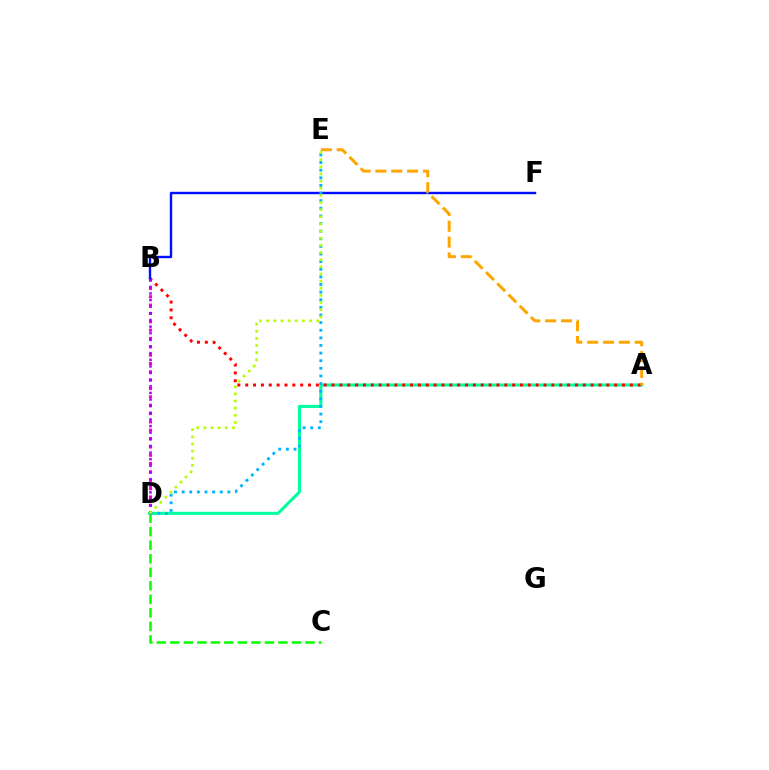{('C', 'D'): [{'color': '#08ff00', 'line_style': 'dashed', 'thickness': 1.84}], ('A', 'D'): [{'color': '#00ff9d', 'line_style': 'solid', 'thickness': 2.2}], ('A', 'B'): [{'color': '#ff0000', 'line_style': 'dotted', 'thickness': 2.13}], ('B', 'D'): [{'color': '#ff00bd', 'line_style': 'dotted', 'thickness': 2.27}, {'color': '#9b00ff', 'line_style': 'dotted', 'thickness': 1.8}], ('B', 'F'): [{'color': '#0010ff', 'line_style': 'solid', 'thickness': 1.73}], ('A', 'E'): [{'color': '#ffa500', 'line_style': 'dashed', 'thickness': 2.15}], ('D', 'E'): [{'color': '#00b5ff', 'line_style': 'dotted', 'thickness': 2.07}, {'color': '#b3ff00', 'line_style': 'dotted', 'thickness': 1.94}]}